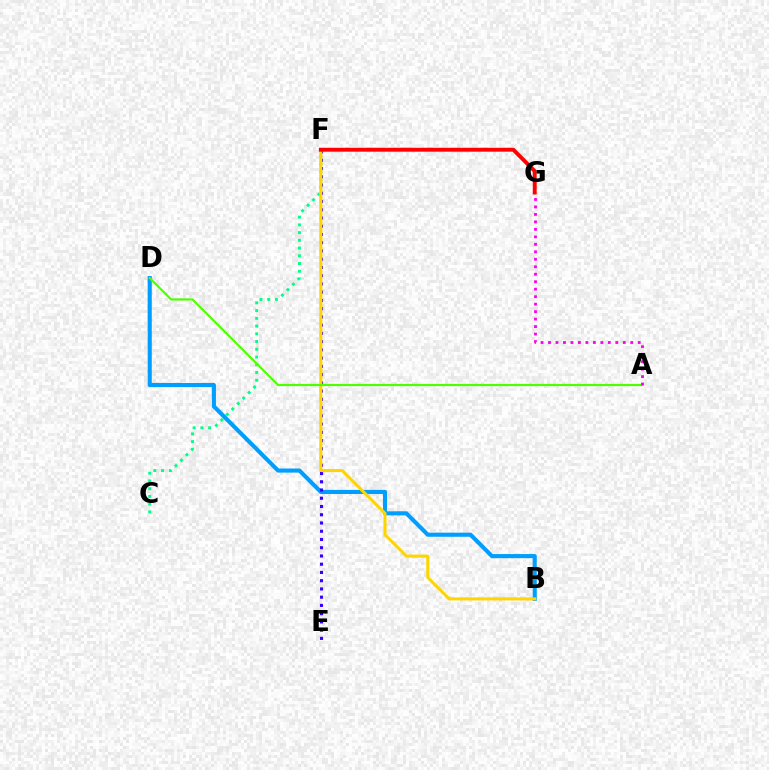{('C', 'F'): [{'color': '#00ff86', 'line_style': 'dotted', 'thickness': 2.1}], ('B', 'D'): [{'color': '#009eff', 'line_style': 'solid', 'thickness': 2.95}], ('E', 'F'): [{'color': '#3700ff', 'line_style': 'dotted', 'thickness': 2.24}], ('B', 'F'): [{'color': '#ffd500', 'line_style': 'solid', 'thickness': 2.19}], ('A', 'D'): [{'color': '#4fff00', 'line_style': 'solid', 'thickness': 1.57}], ('F', 'G'): [{'color': '#ff0000', 'line_style': 'solid', 'thickness': 2.81}], ('A', 'G'): [{'color': '#ff00ed', 'line_style': 'dotted', 'thickness': 2.03}]}